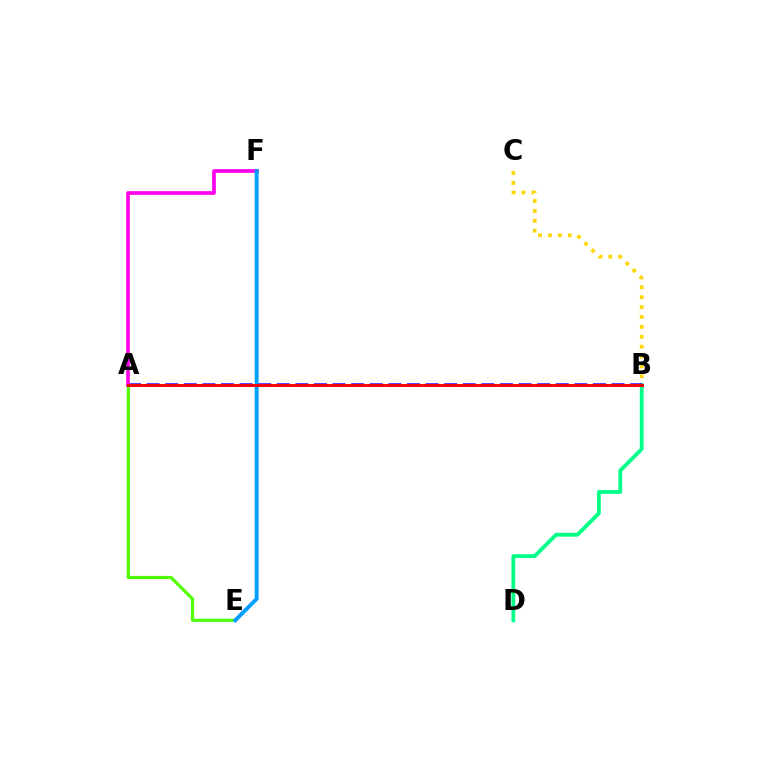{('B', 'D'): [{'color': '#00ff86', 'line_style': 'solid', 'thickness': 2.73}], ('A', 'E'): [{'color': '#4fff00', 'line_style': 'solid', 'thickness': 2.29}], ('A', 'B'): [{'color': '#3700ff', 'line_style': 'dashed', 'thickness': 2.53}, {'color': '#ff0000', 'line_style': 'solid', 'thickness': 2.1}], ('A', 'F'): [{'color': '#ff00ed', 'line_style': 'solid', 'thickness': 2.65}], ('B', 'C'): [{'color': '#ffd500', 'line_style': 'dotted', 'thickness': 2.69}], ('E', 'F'): [{'color': '#009eff', 'line_style': 'solid', 'thickness': 2.79}]}